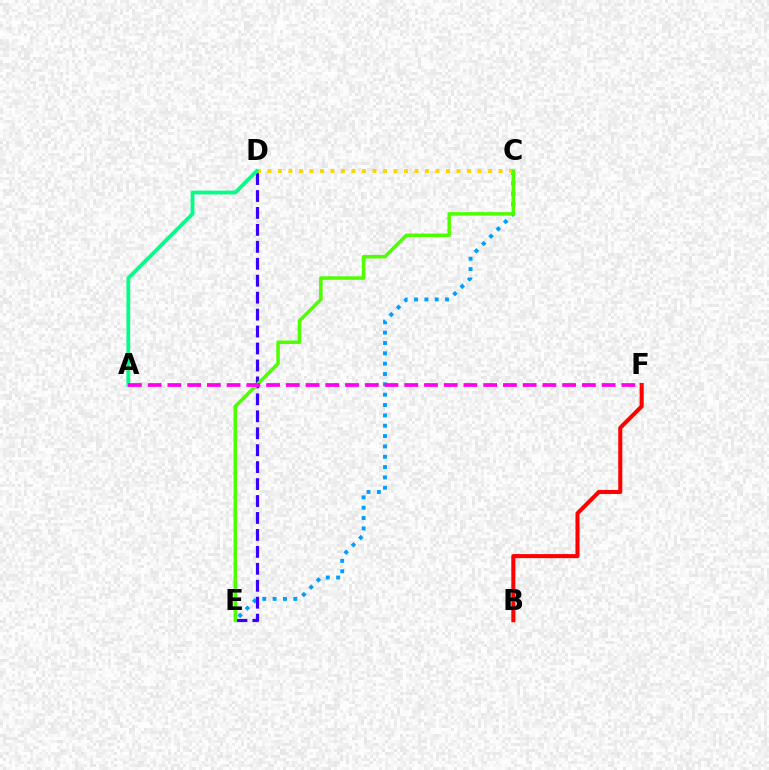{('C', 'E'): [{'color': '#009eff', 'line_style': 'dotted', 'thickness': 2.81}, {'color': '#4fff00', 'line_style': 'solid', 'thickness': 2.53}], ('B', 'F'): [{'color': '#ff0000', 'line_style': 'solid', 'thickness': 2.92}], ('D', 'E'): [{'color': '#3700ff', 'line_style': 'dashed', 'thickness': 2.3}], ('C', 'D'): [{'color': '#ffd500', 'line_style': 'dotted', 'thickness': 2.85}], ('A', 'D'): [{'color': '#00ff86', 'line_style': 'solid', 'thickness': 2.71}], ('A', 'F'): [{'color': '#ff00ed', 'line_style': 'dashed', 'thickness': 2.68}]}